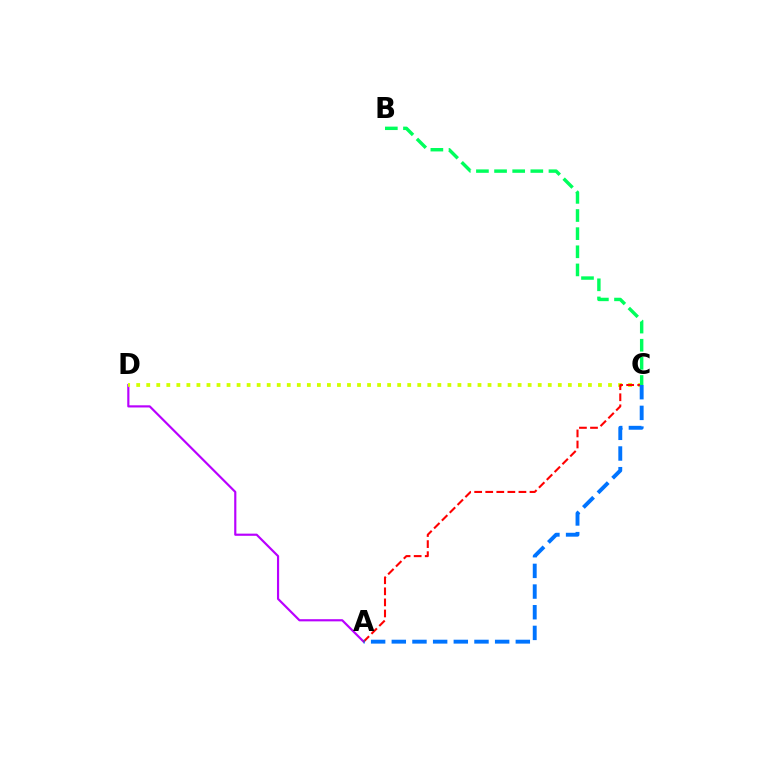{('A', 'D'): [{'color': '#b900ff', 'line_style': 'solid', 'thickness': 1.56}], ('C', 'D'): [{'color': '#d1ff00', 'line_style': 'dotted', 'thickness': 2.73}], ('A', 'C'): [{'color': '#ff0000', 'line_style': 'dashed', 'thickness': 1.5}, {'color': '#0074ff', 'line_style': 'dashed', 'thickness': 2.81}], ('B', 'C'): [{'color': '#00ff5c', 'line_style': 'dashed', 'thickness': 2.46}]}